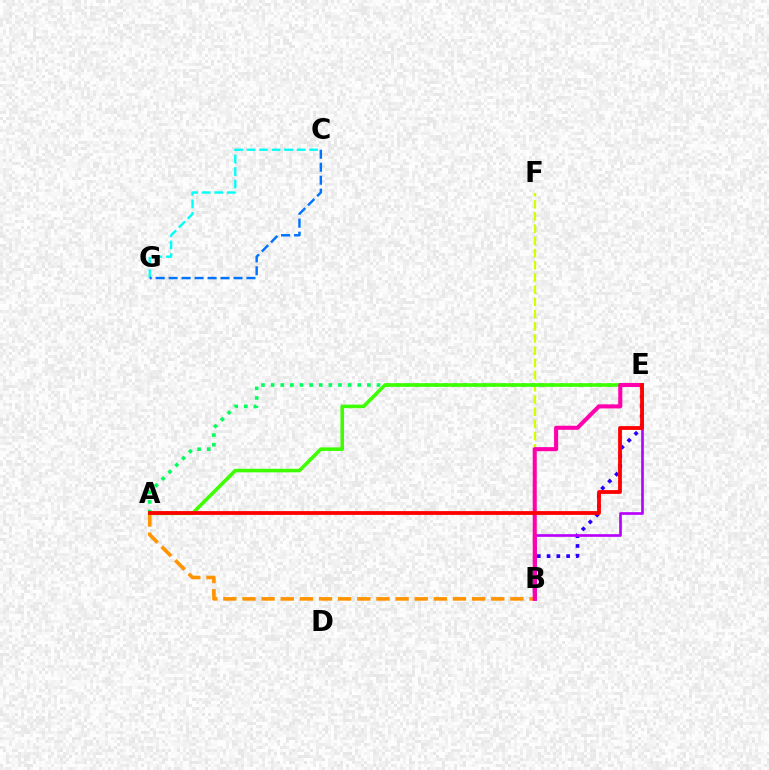{('B', 'F'): [{'color': '#d1ff00', 'line_style': 'dashed', 'thickness': 1.66}], ('A', 'E'): [{'color': '#00ff5c', 'line_style': 'dotted', 'thickness': 2.62}, {'color': '#3dff00', 'line_style': 'solid', 'thickness': 2.57}, {'color': '#ff0000', 'line_style': 'solid', 'thickness': 2.74}], ('B', 'E'): [{'color': '#2500ff', 'line_style': 'dotted', 'thickness': 2.66}, {'color': '#b900ff', 'line_style': 'solid', 'thickness': 1.92}, {'color': '#ff00ac', 'line_style': 'solid', 'thickness': 2.92}], ('A', 'B'): [{'color': '#ff9400', 'line_style': 'dashed', 'thickness': 2.6}], ('C', 'G'): [{'color': '#00fff6', 'line_style': 'dashed', 'thickness': 1.7}, {'color': '#0074ff', 'line_style': 'dashed', 'thickness': 1.76}]}